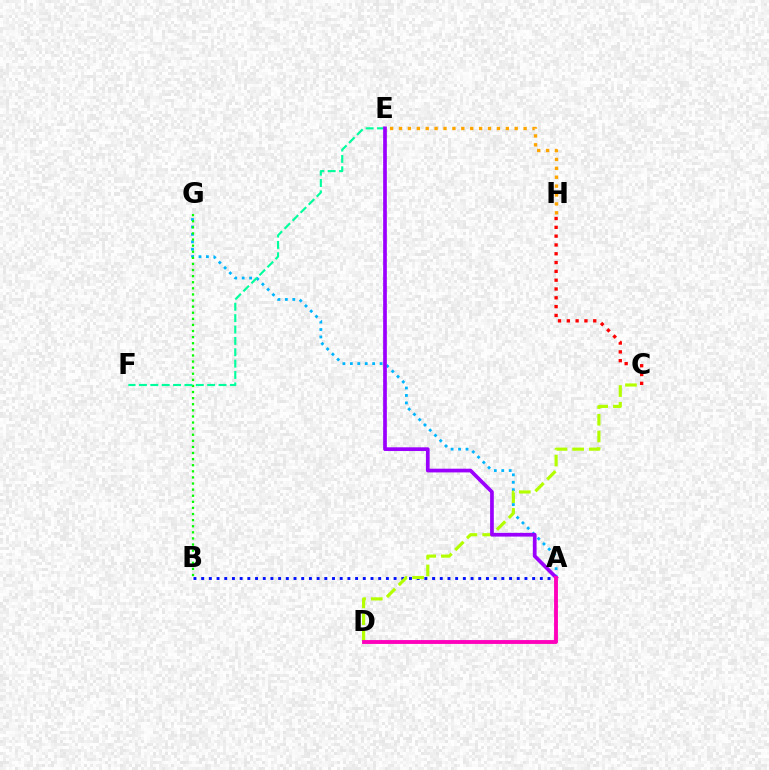{('A', 'G'): [{'color': '#00b5ff', 'line_style': 'dotted', 'thickness': 2.02}], ('B', 'G'): [{'color': '#08ff00', 'line_style': 'dotted', 'thickness': 1.66}], ('C', 'H'): [{'color': '#ff0000', 'line_style': 'dotted', 'thickness': 2.39}], ('E', 'F'): [{'color': '#00ff9d', 'line_style': 'dashed', 'thickness': 1.54}], ('A', 'B'): [{'color': '#0010ff', 'line_style': 'dotted', 'thickness': 2.09}], ('E', 'H'): [{'color': '#ffa500', 'line_style': 'dotted', 'thickness': 2.42}], ('C', 'D'): [{'color': '#b3ff00', 'line_style': 'dashed', 'thickness': 2.27}], ('A', 'E'): [{'color': '#9b00ff', 'line_style': 'solid', 'thickness': 2.67}], ('A', 'D'): [{'color': '#ff00bd', 'line_style': 'solid', 'thickness': 2.78}]}